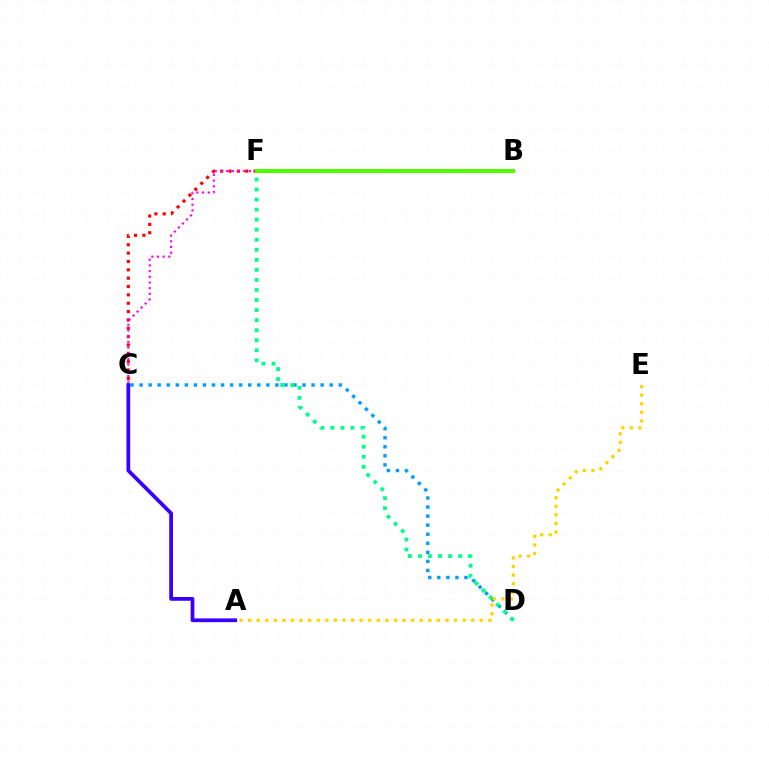{('C', 'F'): [{'color': '#ff0000', 'line_style': 'dotted', 'thickness': 2.27}, {'color': '#ff00ed', 'line_style': 'dotted', 'thickness': 1.55}], ('B', 'F'): [{'color': '#4fff00', 'line_style': 'solid', 'thickness': 2.9}], ('C', 'D'): [{'color': '#009eff', 'line_style': 'dotted', 'thickness': 2.46}], ('D', 'F'): [{'color': '#00ff86', 'line_style': 'dotted', 'thickness': 2.73}], ('A', 'C'): [{'color': '#3700ff', 'line_style': 'solid', 'thickness': 2.7}], ('A', 'E'): [{'color': '#ffd500', 'line_style': 'dotted', 'thickness': 2.33}]}